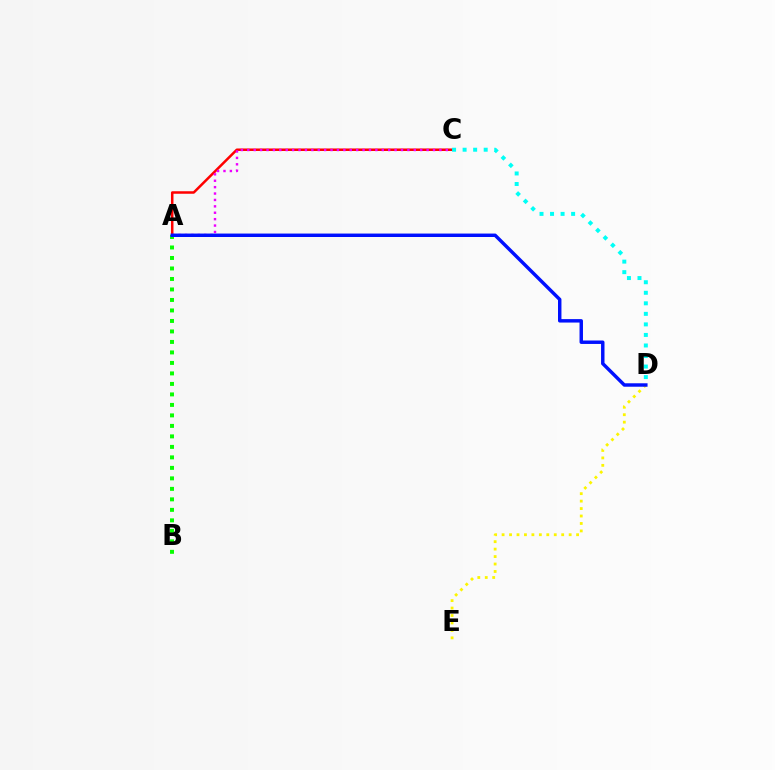{('A', 'C'): [{'color': '#ff0000', 'line_style': 'solid', 'thickness': 1.81}, {'color': '#ee00ff', 'line_style': 'dotted', 'thickness': 1.74}], ('C', 'D'): [{'color': '#00fff6', 'line_style': 'dotted', 'thickness': 2.86}], ('D', 'E'): [{'color': '#fcf500', 'line_style': 'dotted', 'thickness': 2.02}], ('A', 'B'): [{'color': '#08ff00', 'line_style': 'dotted', 'thickness': 2.85}], ('A', 'D'): [{'color': '#0010ff', 'line_style': 'solid', 'thickness': 2.48}]}